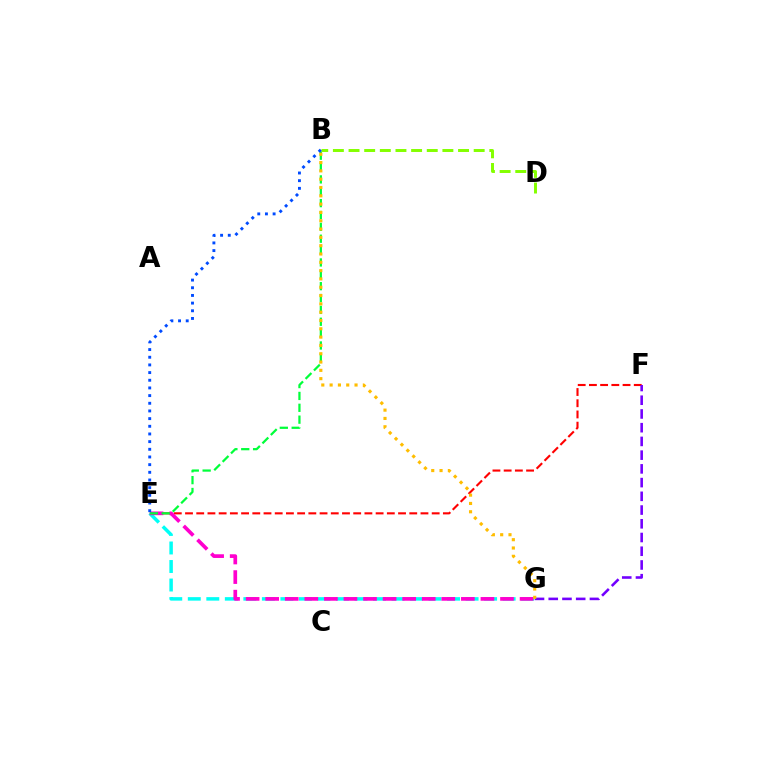{('B', 'D'): [{'color': '#84ff00', 'line_style': 'dashed', 'thickness': 2.13}], ('E', 'F'): [{'color': '#ff0000', 'line_style': 'dashed', 'thickness': 1.52}], ('F', 'G'): [{'color': '#7200ff', 'line_style': 'dashed', 'thickness': 1.86}], ('E', 'G'): [{'color': '#00fff6', 'line_style': 'dashed', 'thickness': 2.52}, {'color': '#ff00cf', 'line_style': 'dashed', 'thickness': 2.66}], ('B', 'E'): [{'color': '#00ff39', 'line_style': 'dashed', 'thickness': 1.61}, {'color': '#004bff', 'line_style': 'dotted', 'thickness': 2.08}], ('B', 'G'): [{'color': '#ffbd00', 'line_style': 'dotted', 'thickness': 2.26}]}